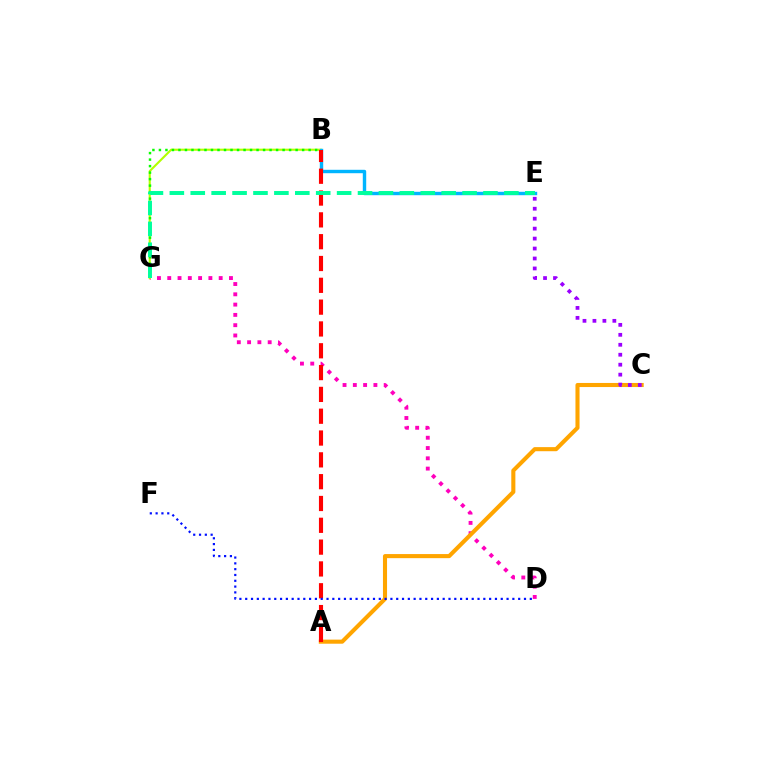{('D', 'G'): [{'color': '#ff00bd', 'line_style': 'dotted', 'thickness': 2.8}], ('B', 'G'): [{'color': '#b3ff00', 'line_style': 'solid', 'thickness': 1.52}, {'color': '#08ff00', 'line_style': 'dotted', 'thickness': 1.77}], ('B', 'E'): [{'color': '#00b5ff', 'line_style': 'solid', 'thickness': 2.45}], ('A', 'C'): [{'color': '#ffa500', 'line_style': 'solid', 'thickness': 2.94}], ('A', 'B'): [{'color': '#ff0000', 'line_style': 'dashed', 'thickness': 2.96}], ('D', 'F'): [{'color': '#0010ff', 'line_style': 'dotted', 'thickness': 1.58}], ('E', 'G'): [{'color': '#00ff9d', 'line_style': 'dashed', 'thickness': 2.84}], ('C', 'E'): [{'color': '#9b00ff', 'line_style': 'dotted', 'thickness': 2.71}]}